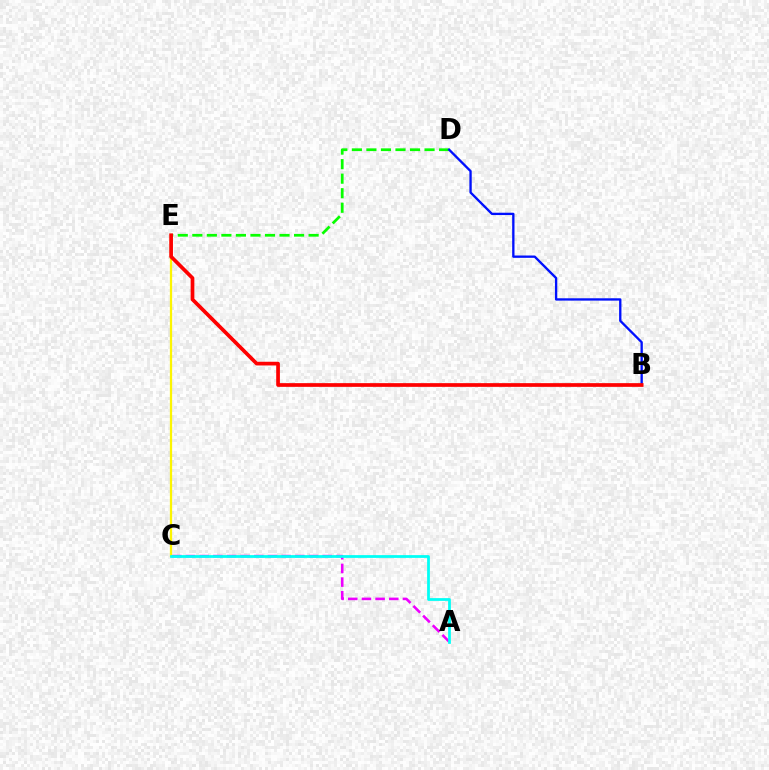{('A', 'C'): [{'color': '#ee00ff', 'line_style': 'dashed', 'thickness': 1.86}, {'color': '#00fff6', 'line_style': 'solid', 'thickness': 1.99}], ('D', 'E'): [{'color': '#08ff00', 'line_style': 'dashed', 'thickness': 1.97}], ('C', 'E'): [{'color': '#fcf500', 'line_style': 'solid', 'thickness': 1.63}], ('B', 'D'): [{'color': '#0010ff', 'line_style': 'solid', 'thickness': 1.68}], ('B', 'E'): [{'color': '#ff0000', 'line_style': 'solid', 'thickness': 2.67}]}